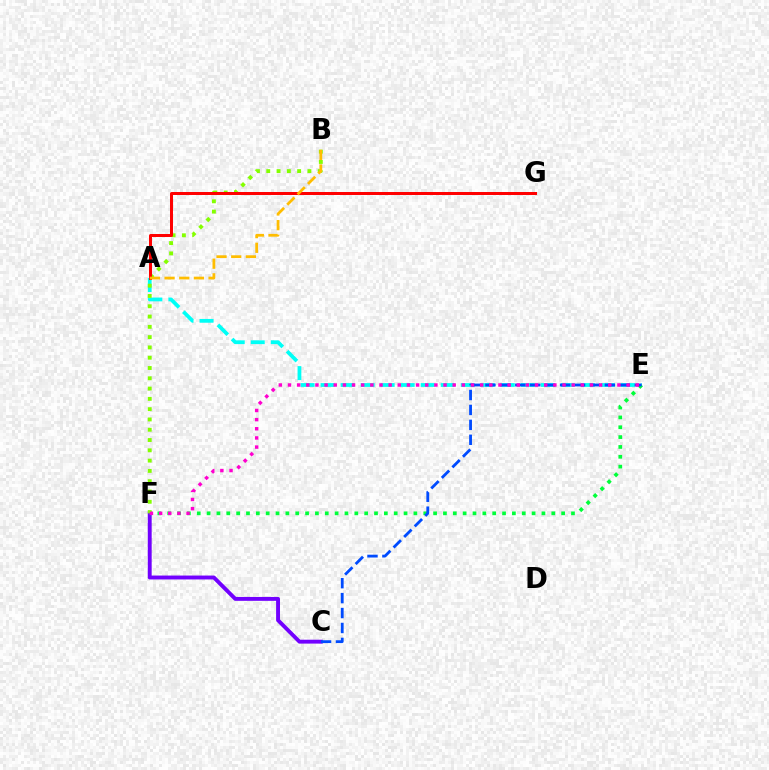{('C', 'F'): [{'color': '#7200ff', 'line_style': 'solid', 'thickness': 2.81}], ('A', 'E'): [{'color': '#00fff6', 'line_style': 'dashed', 'thickness': 2.72}], ('E', 'F'): [{'color': '#00ff39', 'line_style': 'dotted', 'thickness': 2.68}, {'color': '#ff00cf', 'line_style': 'dotted', 'thickness': 2.49}], ('B', 'F'): [{'color': '#84ff00', 'line_style': 'dotted', 'thickness': 2.8}], ('C', 'E'): [{'color': '#004bff', 'line_style': 'dashed', 'thickness': 2.03}], ('A', 'G'): [{'color': '#ff0000', 'line_style': 'solid', 'thickness': 2.16}], ('A', 'B'): [{'color': '#ffbd00', 'line_style': 'dashed', 'thickness': 1.99}]}